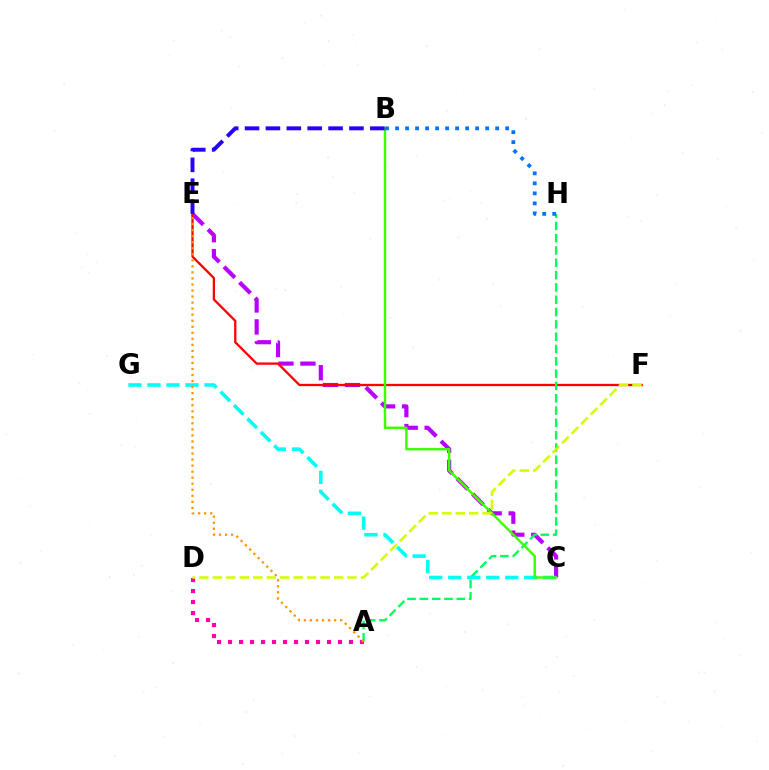{('C', 'E'): [{'color': '#b900ff', 'line_style': 'dashed', 'thickness': 2.99}], ('A', 'D'): [{'color': '#ff00ac', 'line_style': 'dotted', 'thickness': 2.99}], ('E', 'F'): [{'color': '#ff0000', 'line_style': 'solid', 'thickness': 1.65}], ('A', 'H'): [{'color': '#00ff5c', 'line_style': 'dashed', 'thickness': 1.67}], ('C', 'G'): [{'color': '#00fff6', 'line_style': 'dashed', 'thickness': 2.58}], ('A', 'E'): [{'color': '#ff9400', 'line_style': 'dotted', 'thickness': 1.64}], ('B', 'C'): [{'color': '#3dff00', 'line_style': 'solid', 'thickness': 1.75}], ('B', 'H'): [{'color': '#0074ff', 'line_style': 'dotted', 'thickness': 2.72}], ('D', 'F'): [{'color': '#d1ff00', 'line_style': 'dashed', 'thickness': 1.83}], ('B', 'E'): [{'color': '#2500ff', 'line_style': 'dashed', 'thickness': 2.84}]}